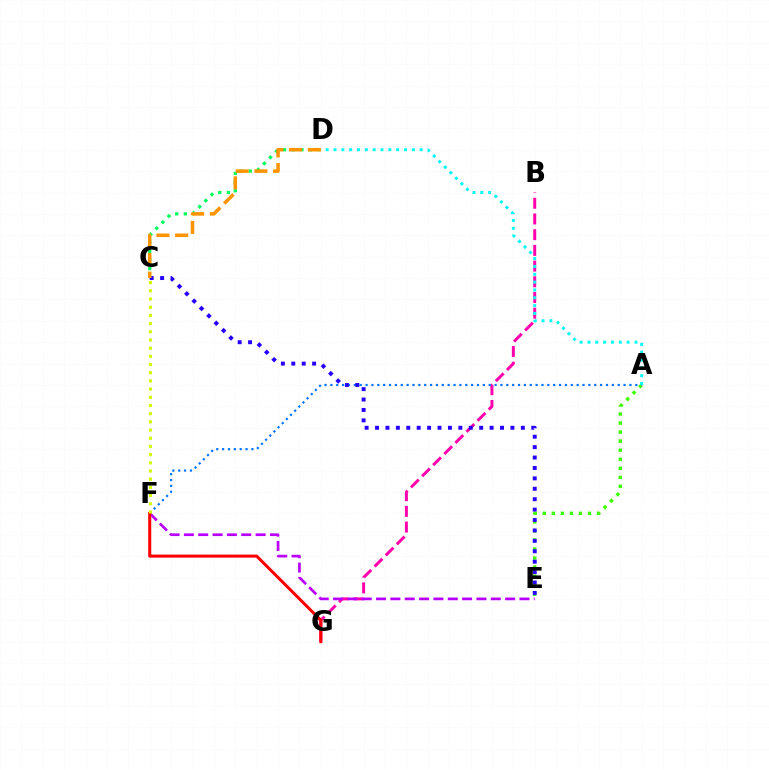{('B', 'G'): [{'color': '#ff00ac', 'line_style': 'dashed', 'thickness': 2.13}], ('A', 'E'): [{'color': '#3dff00', 'line_style': 'dotted', 'thickness': 2.46}], ('E', 'F'): [{'color': '#b900ff', 'line_style': 'dashed', 'thickness': 1.95}], ('A', 'F'): [{'color': '#0074ff', 'line_style': 'dotted', 'thickness': 1.59}], ('C', 'D'): [{'color': '#00ff5c', 'line_style': 'dotted', 'thickness': 2.35}, {'color': '#ff9400', 'line_style': 'dashed', 'thickness': 2.54}], ('F', 'G'): [{'color': '#ff0000', 'line_style': 'solid', 'thickness': 2.19}], ('C', 'E'): [{'color': '#2500ff', 'line_style': 'dotted', 'thickness': 2.83}], ('A', 'D'): [{'color': '#00fff6', 'line_style': 'dotted', 'thickness': 2.13}], ('C', 'F'): [{'color': '#d1ff00', 'line_style': 'dotted', 'thickness': 2.23}]}